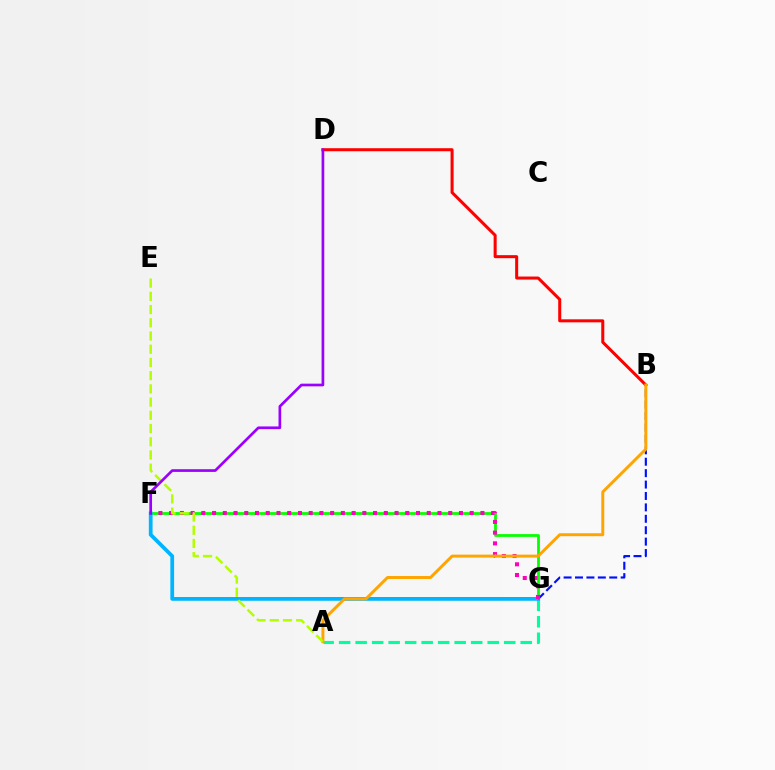{('F', 'G'): [{'color': '#08ff00', 'line_style': 'solid', 'thickness': 2.0}, {'color': '#00b5ff', 'line_style': 'solid', 'thickness': 2.71}, {'color': '#ff00bd', 'line_style': 'dotted', 'thickness': 2.92}], ('A', 'G'): [{'color': '#00ff9d', 'line_style': 'dashed', 'thickness': 2.24}], ('B', 'D'): [{'color': '#ff0000', 'line_style': 'solid', 'thickness': 2.18}], ('B', 'G'): [{'color': '#0010ff', 'line_style': 'dashed', 'thickness': 1.55}], ('A', 'B'): [{'color': '#ffa500', 'line_style': 'solid', 'thickness': 2.14}], ('A', 'E'): [{'color': '#b3ff00', 'line_style': 'dashed', 'thickness': 1.8}], ('D', 'F'): [{'color': '#9b00ff', 'line_style': 'solid', 'thickness': 1.94}]}